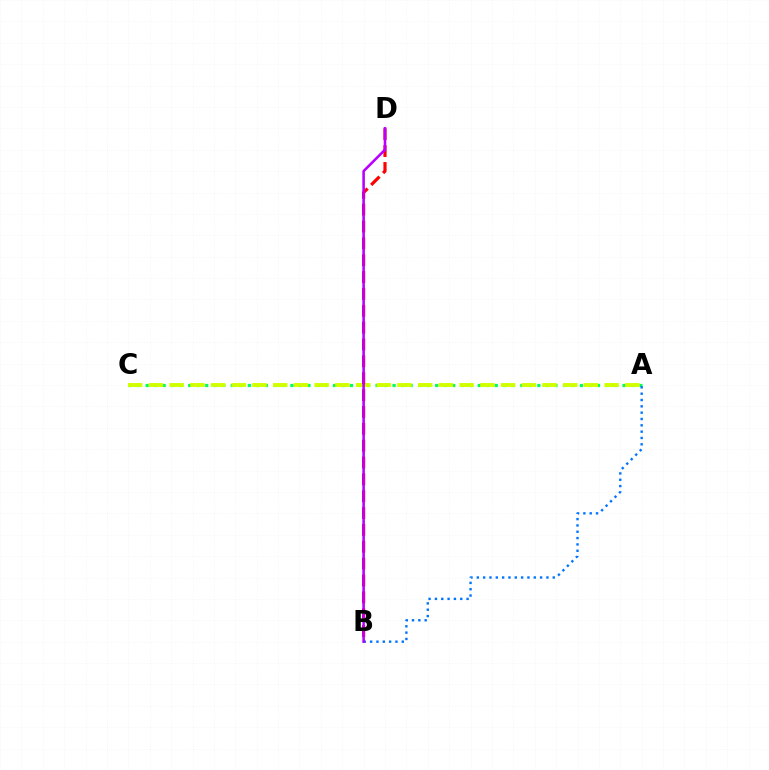{('A', 'C'): [{'color': '#00ff5c', 'line_style': 'dotted', 'thickness': 2.31}, {'color': '#d1ff00', 'line_style': 'dashed', 'thickness': 2.81}], ('B', 'D'): [{'color': '#ff0000', 'line_style': 'dashed', 'thickness': 2.29}, {'color': '#b900ff', 'line_style': 'solid', 'thickness': 1.86}], ('A', 'B'): [{'color': '#0074ff', 'line_style': 'dotted', 'thickness': 1.72}]}